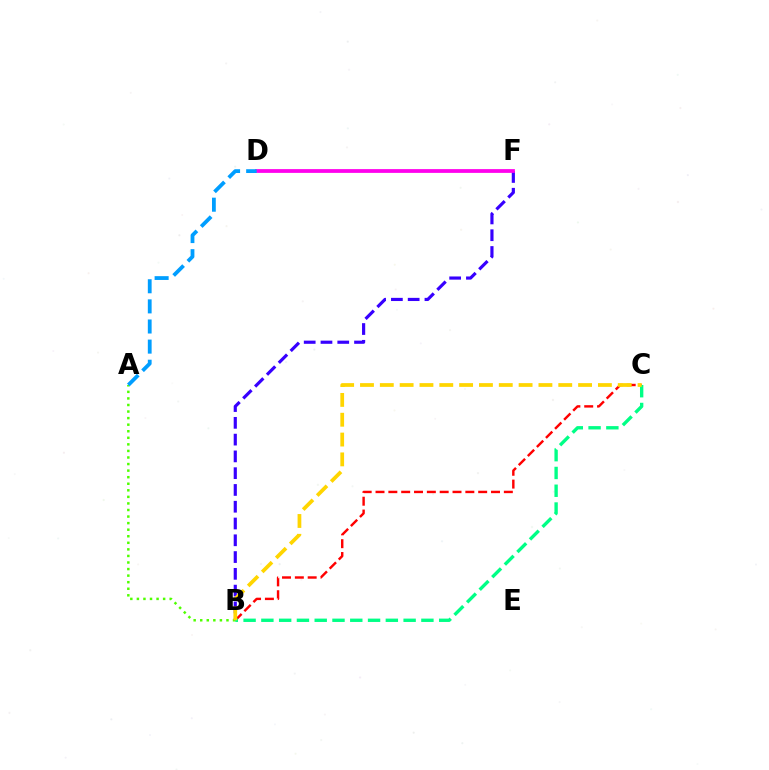{('B', 'C'): [{'color': '#ff0000', 'line_style': 'dashed', 'thickness': 1.74}, {'color': '#00ff86', 'line_style': 'dashed', 'thickness': 2.42}, {'color': '#ffd500', 'line_style': 'dashed', 'thickness': 2.69}], ('B', 'F'): [{'color': '#3700ff', 'line_style': 'dashed', 'thickness': 2.28}], ('A', 'B'): [{'color': '#4fff00', 'line_style': 'dotted', 'thickness': 1.78}], ('D', 'F'): [{'color': '#ff00ed', 'line_style': 'solid', 'thickness': 2.71}], ('A', 'D'): [{'color': '#009eff', 'line_style': 'dashed', 'thickness': 2.73}]}